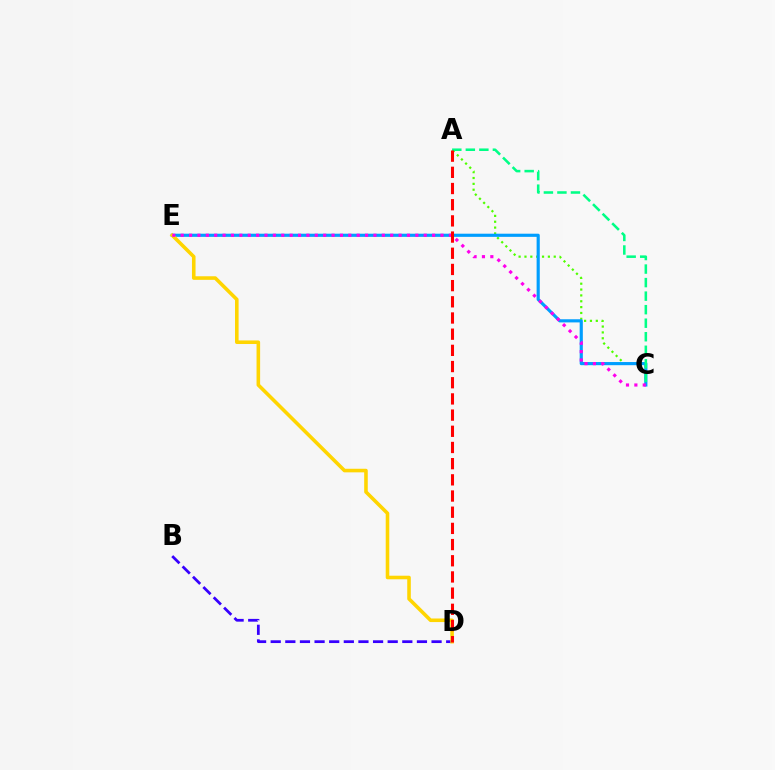{('B', 'D'): [{'color': '#3700ff', 'line_style': 'dashed', 'thickness': 1.99}], ('A', 'C'): [{'color': '#4fff00', 'line_style': 'dotted', 'thickness': 1.59}, {'color': '#00ff86', 'line_style': 'dashed', 'thickness': 1.84}], ('C', 'E'): [{'color': '#009eff', 'line_style': 'solid', 'thickness': 2.27}, {'color': '#ff00ed', 'line_style': 'dotted', 'thickness': 2.28}], ('D', 'E'): [{'color': '#ffd500', 'line_style': 'solid', 'thickness': 2.58}], ('A', 'D'): [{'color': '#ff0000', 'line_style': 'dashed', 'thickness': 2.2}]}